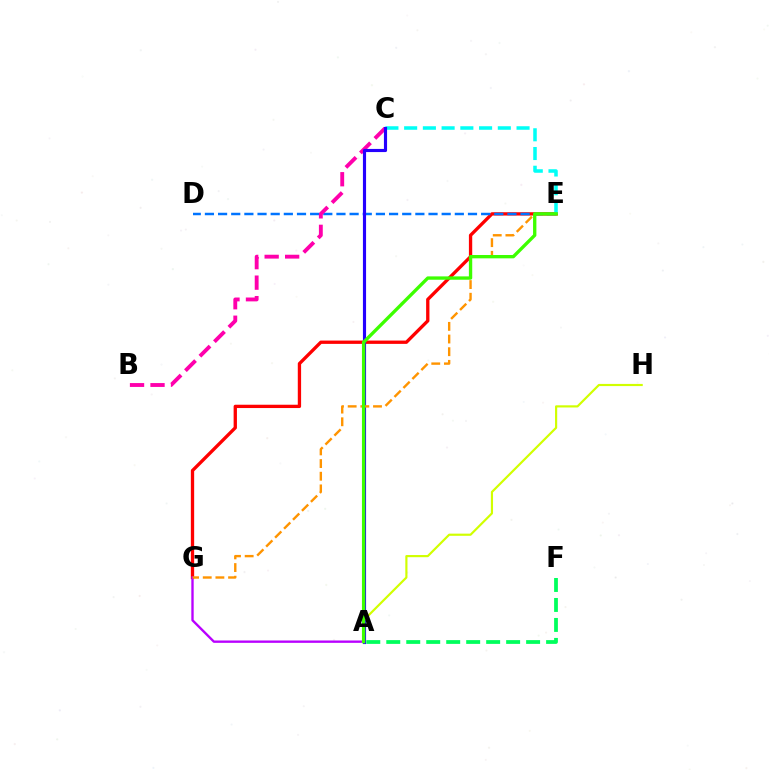{('E', 'G'): [{'color': '#ff0000', 'line_style': 'solid', 'thickness': 2.39}, {'color': '#ff9400', 'line_style': 'dashed', 'thickness': 1.72}], ('D', 'E'): [{'color': '#0074ff', 'line_style': 'dashed', 'thickness': 1.79}], ('A', 'G'): [{'color': '#b900ff', 'line_style': 'solid', 'thickness': 1.7}], ('C', 'E'): [{'color': '#00fff6', 'line_style': 'dashed', 'thickness': 2.55}], ('B', 'C'): [{'color': '#ff00ac', 'line_style': 'dashed', 'thickness': 2.78}], ('A', 'C'): [{'color': '#2500ff', 'line_style': 'solid', 'thickness': 2.26}], ('A', 'H'): [{'color': '#d1ff00', 'line_style': 'solid', 'thickness': 1.56}], ('A', 'E'): [{'color': '#3dff00', 'line_style': 'solid', 'thickness': 2.4}], ('A', 'F'): [{'color': '#00ff5c', 'line_style': 'dashed', 'thickness': 2.71}]}